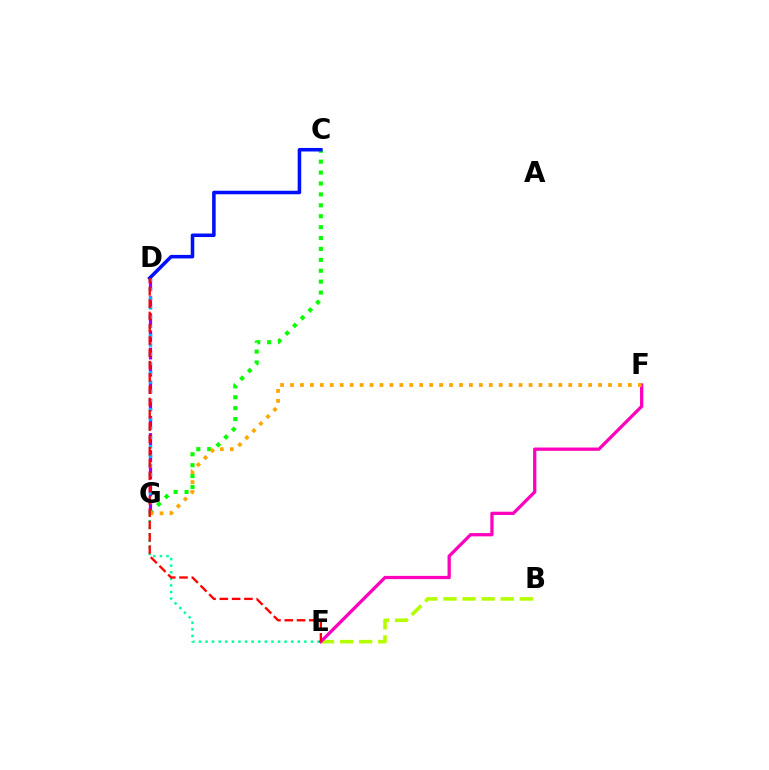{('B', 'E'): [{'color': '#b3ff00', 'line_style': 'dashed', 'thickness': 2.59}], ('E', 'G'): [{'color': '#00ff9d', 'line_style': 'dotted', 'thickness': 1.79}], ('C', 'G'): [{'color': '#08ff00', 'line_style': 'dotted', 'thickness': 2.96}], ('D', 'G'): [{'color': '#9b00ff', 'line_style': 'dashed', 'thickness': 2.32}, {'color': '#00b5ff', 'line_style': 'dotted', 'thickness': 2.52}], ('E', 'F'): [{'color': '#ff00bd', 'line_style': 'solid', 'thickness': 2.35}], ('C', 'D'): [{'color': '#0010ff', 'line_style': 'solid', 'thickness': 2.54}], ('F', 'G'): [{'color': '#ffa500', 'line_style': 'dotted', 'thickness': 2.7}], ('D', 'E'): [{'color': '#ff0000', 'line_style': 'dashed', 'thickness': 1.67}]}